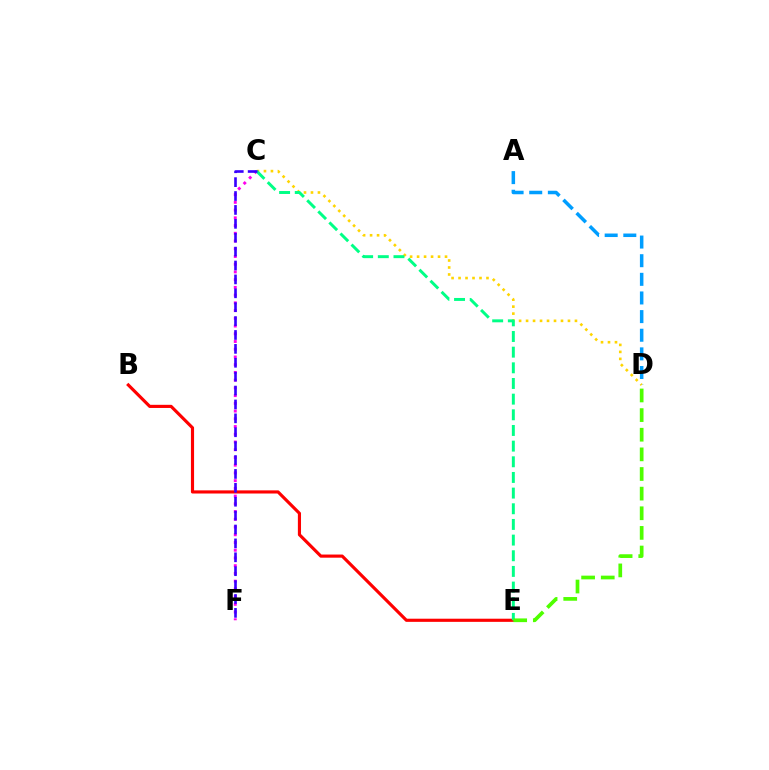{('C', 'F'): [{'color': '#ff00ed', 'line_style': 'dotted', 'thickness': 2.1}, {'color': '#3700ff', 'line_style': 'dashed', 'thickness': 1.89}], ('A', 'D'): [{'color': '#009eff', 'line_style': 'dashed', 'thickness': 2.53}], ('C', 'D'): [{'color': '#ffd500', 'line_style': 'dotted', 'thickness': 1.9}], ('B', 'E'): [{'color': '#ff0000', 'line_style': 'solid', 'thickness': 2.26}], ('C', 'E'): [{'color': '#00ff86', 'line_style': 'dashed', 'thickness': 2.13}], ('D', 'E'): [{'color': '#4fff00', 'line_style': 'dashed', 'thickness': 2.67}]}